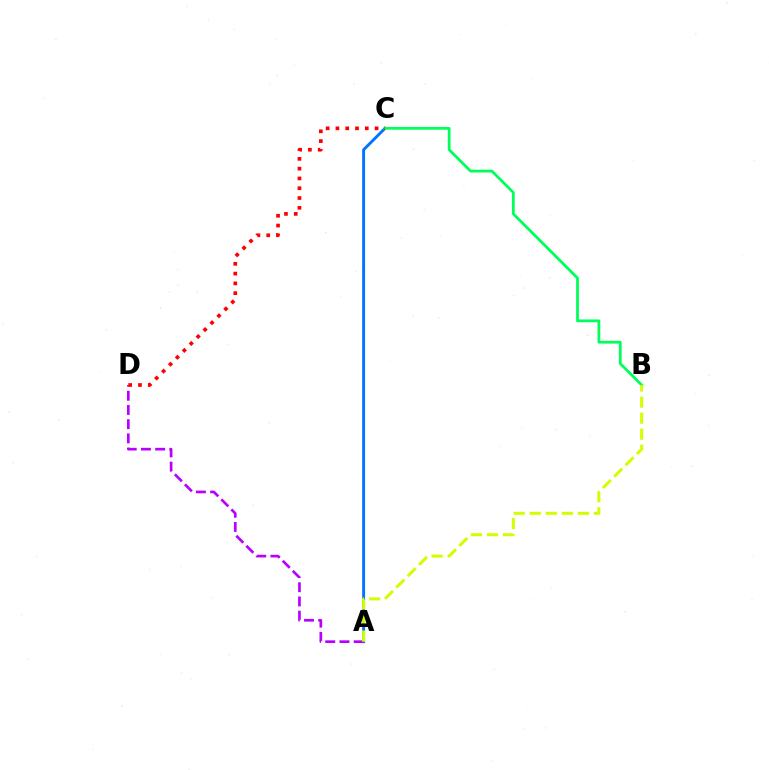{('A', 'C'): [{'color': '#0074ff', 'line_style': 'solid', 'thickness': 2.08}], ('B', 'C'): [{'color': '#00ff5c', 'line_style': 'solid', 'thickness': 2.0}], ('A', 'D'): [{'color': '#b900ff', 'line_style': 'dashed', 'thickness': 1.93}], ('A', 'B'): [{'color': '#d1ff00', 'line_style': 'dashed', 'thickness': 2.18}], ('C', 'D'): [{'color': '#ff0000', 'line_style': 'dotted', 'thickness': 2.66}]}